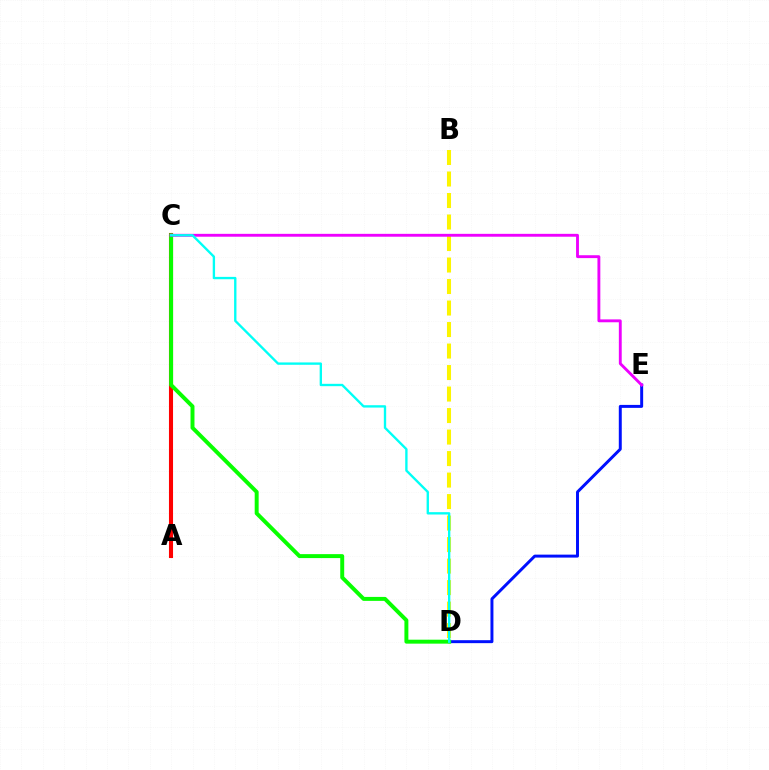{('D', 'E'): [{'color': '#0010ff', 'line_style': 'solid', 'thickness': 2.13}], ('A', 'C'): [{'color': '#ff0000', 'line_style': 'solid', 'thickness': 2.94}], ('B', 'D'): [{'color': '#fcf500', 'line_style': 'dashed', 'thickness': 2.92}], ('C', 'D'): [{'color': '#08ff00', 'line_style': 'solid', 'thickness': 2.85}, {'color': '#00fff6', 'line_style': 'solid', 'thickness': 1.69}], ('C', 'E'): [{'color': '#ee00ff', 'line_style': 'solid', 'thickness': 2.07}]}